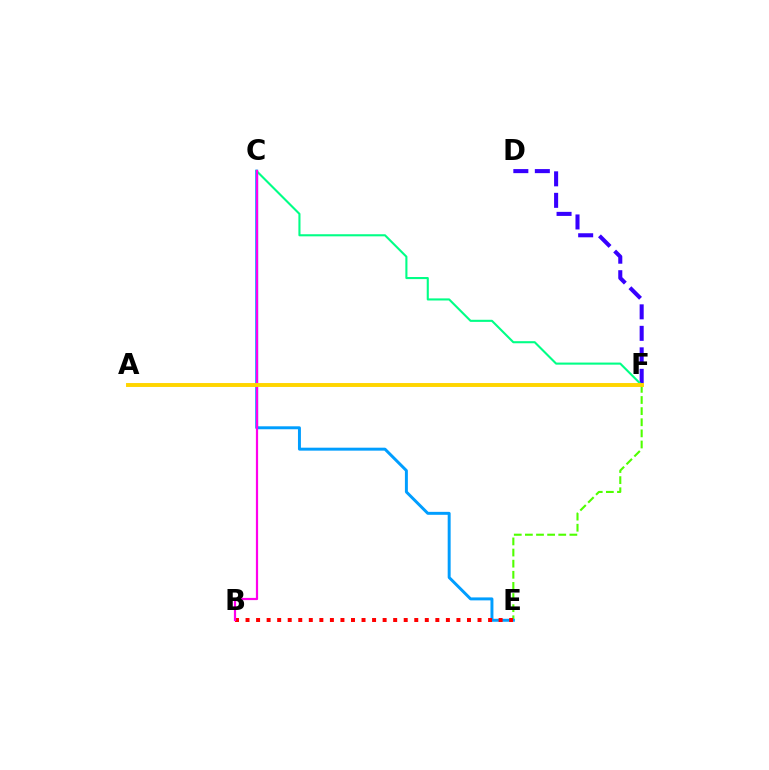{('E', 'F'): [{'color': '#4fff00', 'line_style': 'dashed', 'thickness': 1.51}], ('C', 'E'): [{'color': '#009eff', 'line_style': 'solid', 'thickness': 2.13}], ('B', 'E'): [{'color': '#ff0000', 'line_style': 'dotted', 'thickness': 2.87}], ('D', 'F'): [{'color': '#3700ff', 'line_style': 'dashed', 'thickness': 2.92}], ('C', 'F'): [{'color': '#00ff86', 'line_style': 'solid', 'thickness': 1.51}], ('B', 'C'): [{'color': '#ff00ed', 'line_style': 'solid', 'thickness': 1.59}], ('A', 'F'): [{'color': '#ffd500', 'line_style': 'solid', 'thickness': 2.82}]}